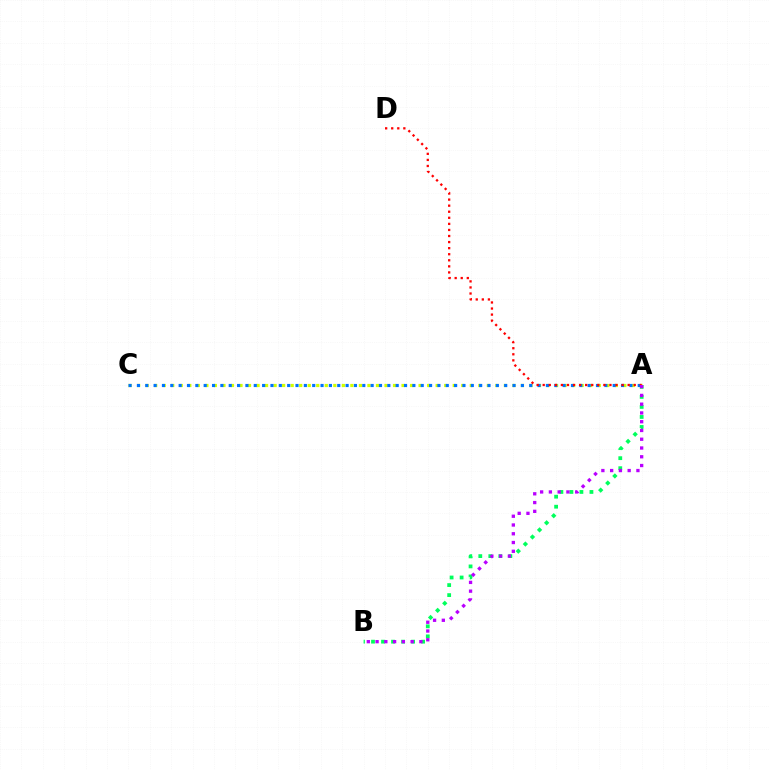{('A', 'C'): [{'color': '#d1ff00', 'line_style': 'dotted', 'thickness': 2.32}, {'color': '#0074ff', 'line_style': 'dotted', 'thickness': 2.27}], ('A', 'B'): [{'color': '#00ff5c', 'line_style': 'dotted', 'thickness': 2.72}, {'color': '#b900ff', 'line_style': 'dotted', 'thickness': 2.38}], ('A', 'D'): [{'color': '#ff0000', 'line_style': 'dotted', 'thickness': 1.65}]}